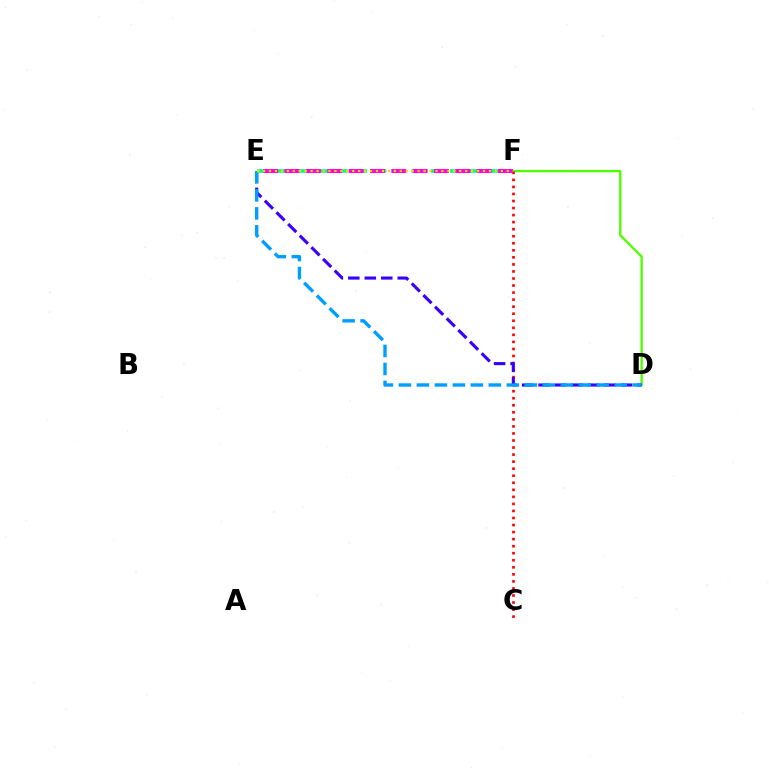{('D', 'F'): [{'color': '#4fff00', 'line_style': 'solid', 'thickness': 1.68}], ('C', 'F'): [{'color': '#ff0000', 'line_style': 'dotted', 'thickness': 1.91}], ('D', 'E'): [{'color': '#3700ff', 'line_style': 'dashed', 'thickness': 2.24}, {'color': '#009eff', 'line_style': 'dashed', 'thickness': 2.44}], ('E', 'F'): [{'color': '#00ff86', 'line_style': 'dashed', 'thickness': 2.62}, {'color': '#ff00ed', 'line_style': 'dashed', 'thickness': 2.9}, {'color': '#ffd500', 'line_style': 'dotted', 'thickness': 1.62}]}